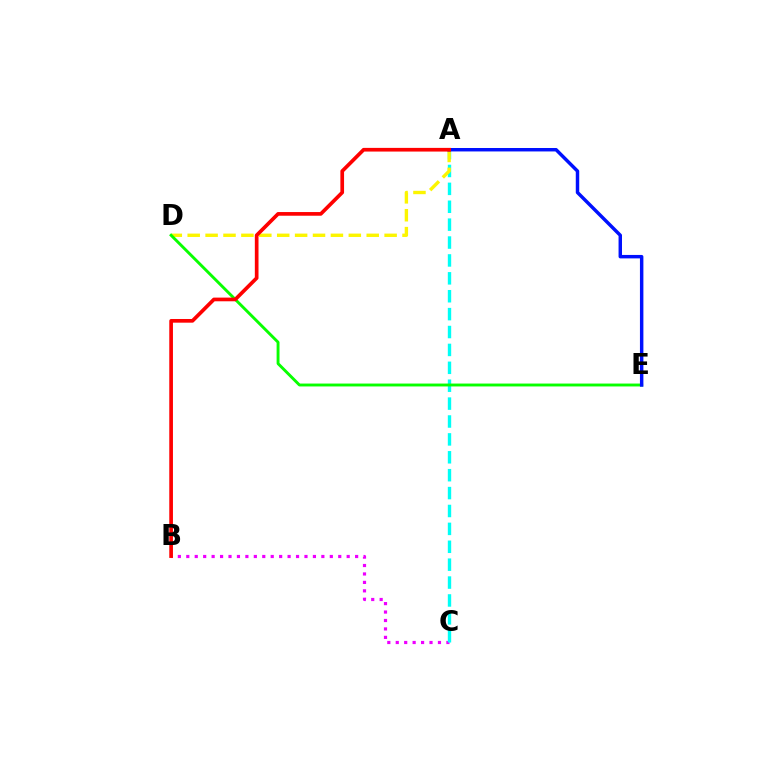{('B', 'C'): [{'color': '#ee00ff', 'line_style': 'dotted', 'thickness': 2.29}], ('A', 'C'): [{'color': '#00fff6', 'line_style': 'dashed', 'thickness': 2.43}], ('A', 'D'): [{'color': '#fcf500', 'line_style': 'dashed', 'thickness': 2.43}], ('D', 'E'): [{'color': '#08ff00', 'line_style': 'solid', 'thickness': 2.08}], ('A', 'E'): [{'color': '#0010ff', 'line_style': 'solid', 'thickness': 2.48}], ('A', 'B'): [{'color': '#ff0000', 'line_style': 'solid', 'thickness': 2.65}]}